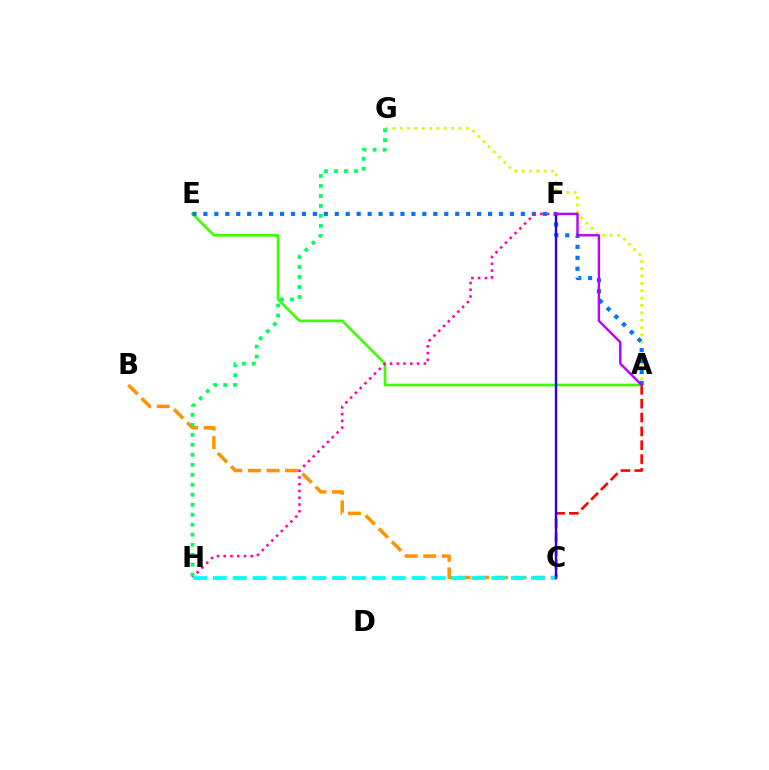{('A', 'G'): [{'color': '#d1ff00', 'line_style': 'dotted', 'thickness': 2.0}], ('A', 'C'): [{'color': '#ff0000', 'line_style': 'dashed', 'thickness': 1.88}], ('A', 'E'): [{'color': '#3dff00', 'line_style': 'solid', 'thickness': 1.91}, {'color': '#0074ff', 'line_style': 'dotted', 'thickness': 2.97}], ('B', 'C'): [{'color': '#ff9400', 'line_style': 'dashed', 'thickness': 2.53}], ('F', 'H'): [{'color': '#ff00ac', 'line_style': 'dotted', 'thickness': 1.83}], ('C', 'H'): [{'color': '#00fff6', 'line_style': 'dashed', 'thickness': 2.7}], ('C', 'F'): [{'color': '#2500ff', 'line_style': 'solid', 'thickness': 1.72}], ('A', 'F'): [{'color': '#b900ff', 'line_style': 'solid', 'thickness': 1.73}], ('G', 'H'): [{'color': '#00ff5c', 'line_style': 'dotted', 'thickness': 2.71}]}